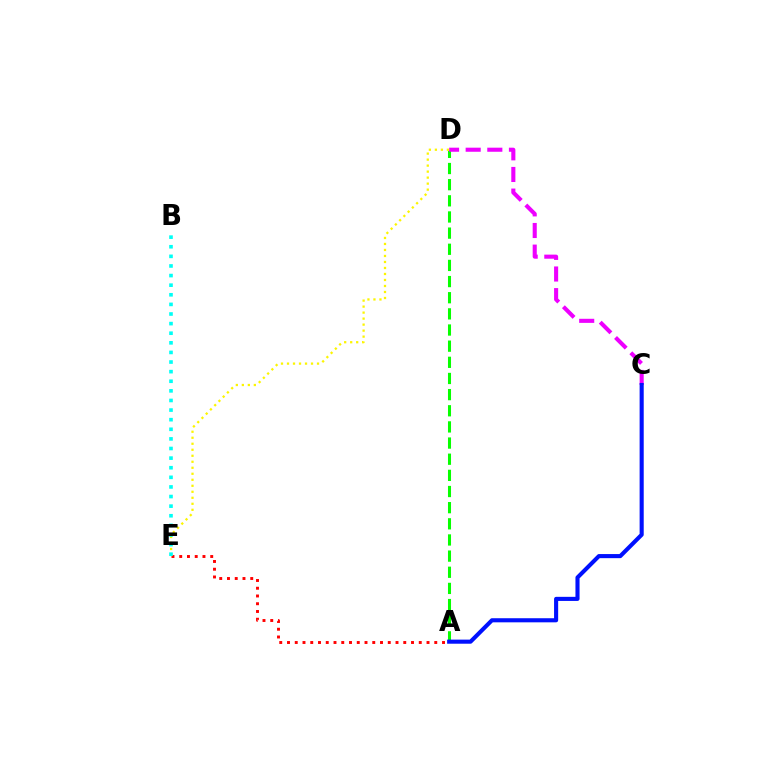{('A', 'D'): [{'color': '#08ff00', 'line_style': 'dashed', 'thickness': 2.19}], ('A', 'E'): [{'color': '#ff0000', 'line_style': 'dotted', 'thickness': 2.11}], ('C', 'D'): [{'color': '#ee00ff', 'line_style': 'dashed', 'thickness': 2.94}], ('D', 'E'): [{'color': '#fcf500', 'line_style': 'dotted', 'thickness': 1.63}], ('A', 'C'): [{'color': '#0010ff', 'line_style': 'solid', 'thickness': 2.95}], ('B', 'E'): [{'color': '#00fff6', 'line_style': 'dotted', 'thickness': 2.61}]}